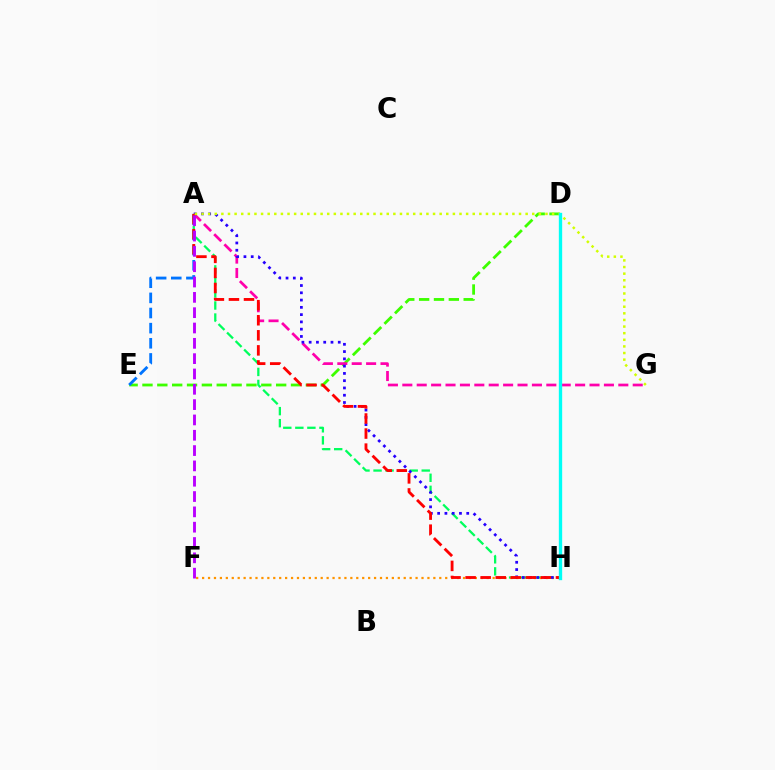{('D', 'E'): [{'color': '#3dff00', 'line_style': 'dashed', 'thickness': 2.02}], ('A', 'H'): [{'color': '#00ff5c', 'line_style': 'dashed', 'thickness': 1.64}, {'color': '#2500ff', 'line_style': 'dotted', 'thickness': 1.98}, {'color': '#ff0000', 'line_style': 'dashed', 'thickness': 2.05}], ('F', 'H'): [{'color': '#ff9400', 'line_style': 'dotted', 'thickness': 1.61}], ('A', 'G'): [{'color': '#ff00ac', 'line_style': 'dashed', 'thickness': 1.96}, {'color': '#d1ff00', 'line_style': 'dotted', 'thickness': 1.8}], ('A', 'E'): [{'color': '#0074ff', 'line_style': 'dashed', 'thickness': 2.06}], ('A', 'F'): [{'color': '#b900ff', 'line_style': 'dashed', 'thickness': 2.08}], ('D', 'H'): [{'color': '#00fff6', 'line_style': 'solid', 'thickness': 2.41}]}